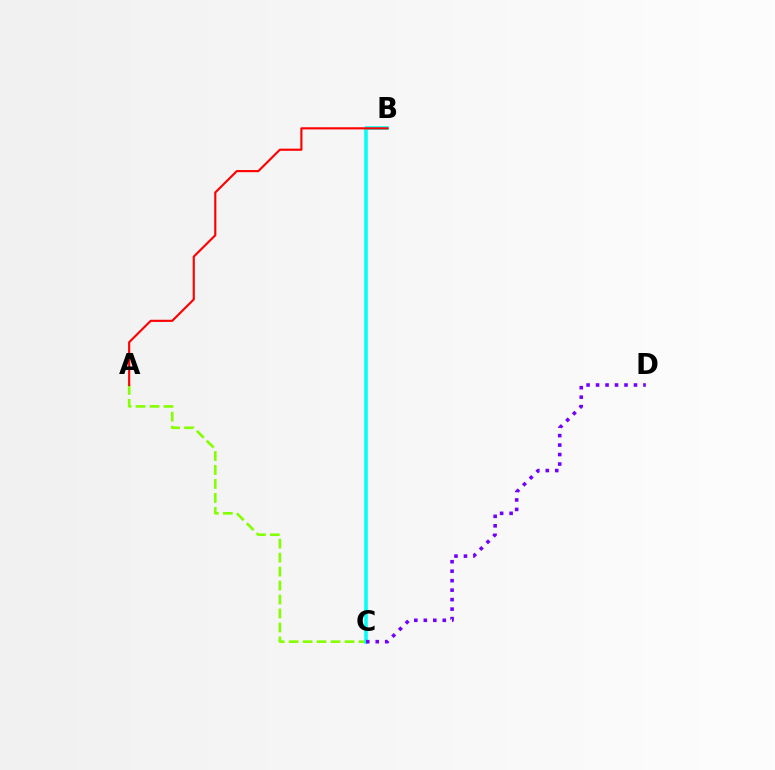{('A', 'C'): [{'color': '#84ff00', 'line_style': 'dashed', 'thickness': 1.9}], ('B', 'C'): [{'color': '#00fff6', 'line_style': 'solid', 'thickness': 2.55}], ('C', 'D'): [{'color': '#7200ff', 'line_style': 'dotted', 'thickness': 2.58}], ('A', 'B'): [{'color': '#ff0000', 'line_style': 'solid', 'thickness': 1.54}]}